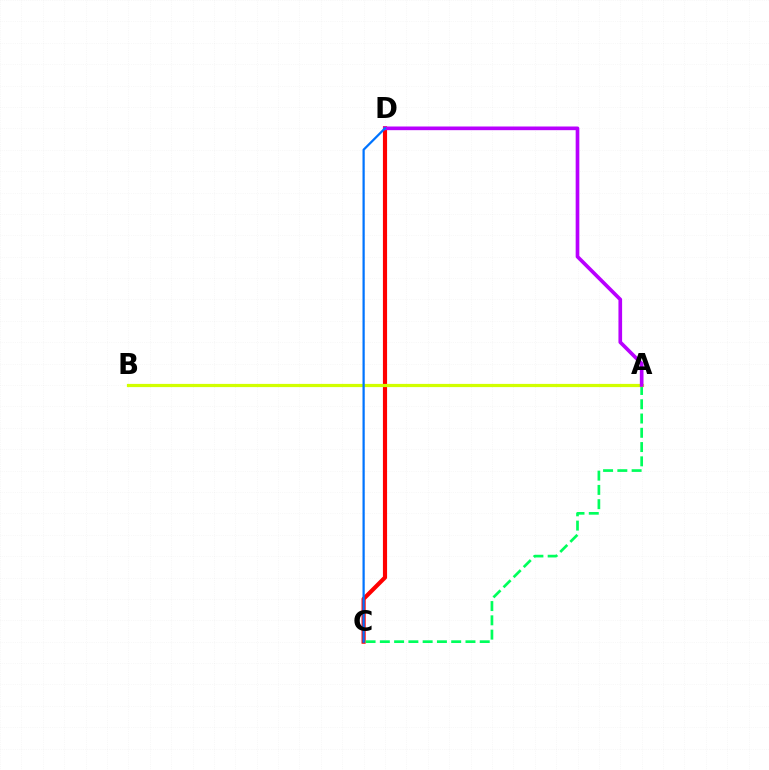{('C', 'D'): [{'color': '#ff0000', 'line_style': 'solid', 'thickness': 2.99}, {'color': '#0074ff', 'line_style': 'solid', 'thickness': 1.61}], ('A', 'C'): [{'color': '#00ff5c', 'line_style': 'dashed', 'thickness': 1.94}], ('A', 'B'): [{'color': '#d1ff00', 'line_style': 'solid', 'thickness': 2.31}], ('A', 'D'): [{'color': '#b900ff', 'line_style': 'solid', 'thickness': 2.64}]}